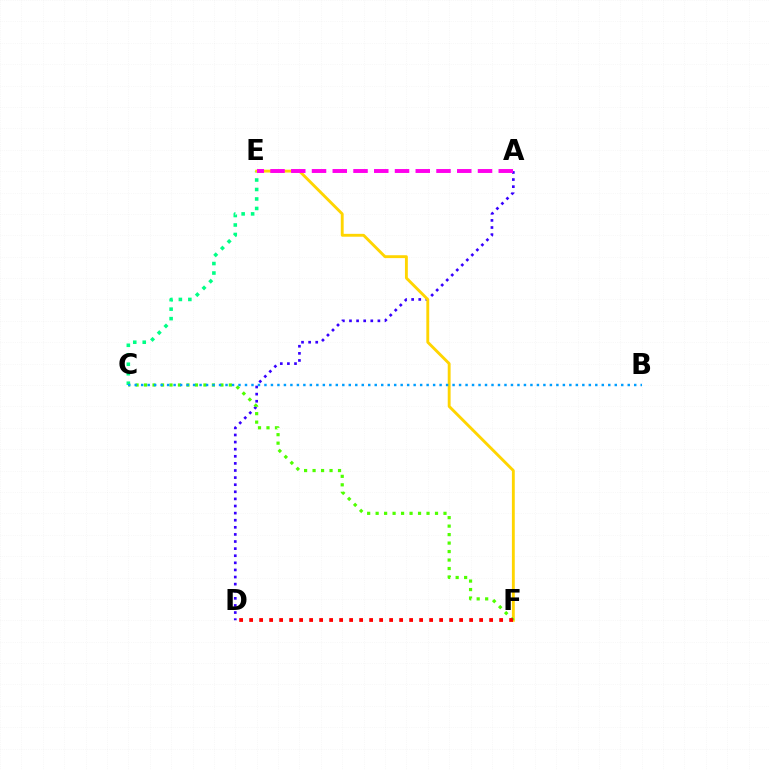{('C', 'E'): [{'color': '#00ff86', 'line_style': 'dotted', 'thickness': 2.58}], ('A', 'D'): [{'color': '#3700ff', 'line_style': 'dotted', 'thickness': 1.93}], ('E', 'F'): [{'color': '#ffd500', 'line_style': 'solid', 'thickness': 2.07}], ('C', 'F'): [{'color': '#4fff00', 'line_style': 'dotted', 'thickness': 2.3}], ('A', 'E'): [{'color': '#ff00ed', 'line_style': 'dashed', 'thickness': 2.82}], ('B', 'C'): [{'color': '#009eff', 'line_style': 'dotted', 'thickness': 1.76}], ('D', 'F'): [{'color': '#ff0000', 'line_style': 'dotted', 'thickness': 2.72}]}